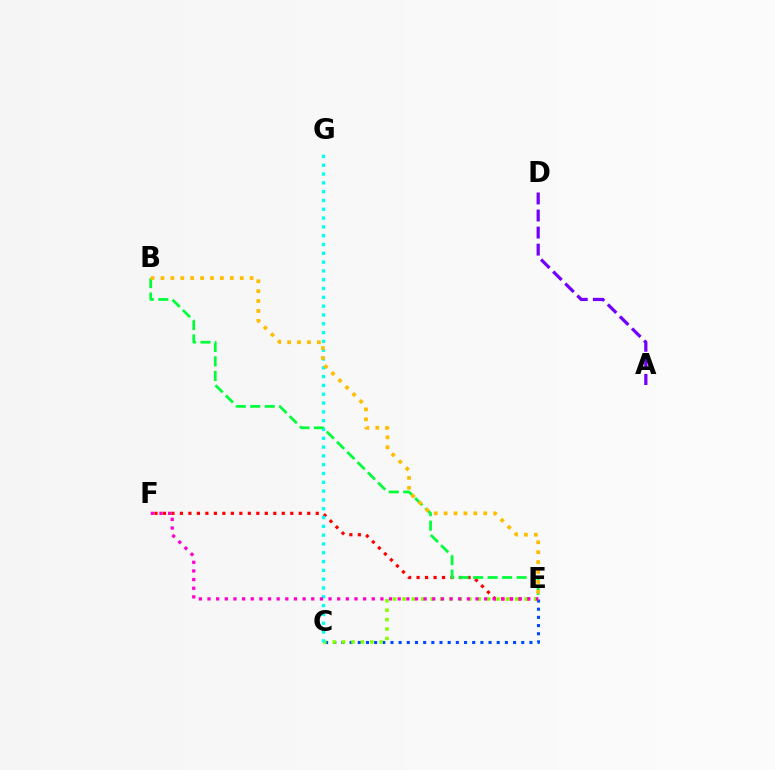{('C', 'E'): [{'color': '#004bff', 'line_style': 'dotted', 'thickness': 2.22}, {'color': '#84ff00', 'line_style': 'dotted', 'thickness': 2.55}], ('A', 'D'): [{'color': '#7200ff', 'line_style': 'dashed', 'thickness': 2.32}], ('E', 'F'): [{'color': '#ff0000', 'line_style': 'dotted', 'thickness': 2.31}, {'color': '#ff00cf', 'line_style': 'dotted', 'thickness': 2.35}], ('C', 'G'): [{'color': '#00fff6', 'line_style': 'dotted', 'thickness': 2.39}], ('B', 'E'): [{'color': '#00ff39', 'line_style': 'dashed', 'thickness': 1.97}, {'color': '#ffbd00', 'line_style': 'dotted', 'thickness': 2.69}]}